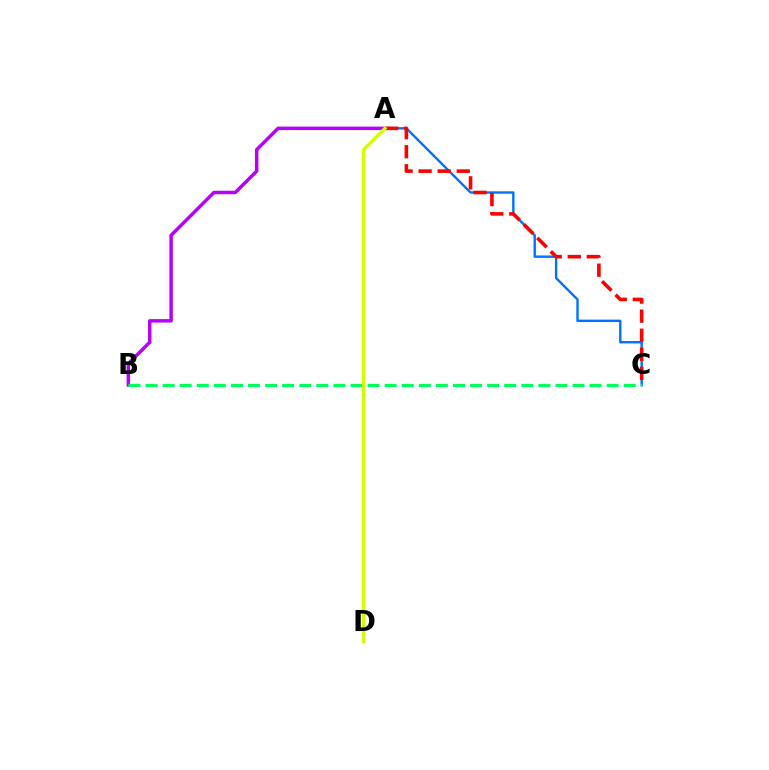{('A', 'C'): [{'color': '#0074ff', 'line_style': 'solid', 'thickness': 1.73}, {'color': '#ff0000', 'line_style': 'dashed', 'thickness': 2.59}], ('A', 'B'): [{'color': '#b900ff', 'line_style': 'solid', 'thickness': 2.49}], ('B', 'C'): [{'color': '#00ff5c', 'line_style': 'dashed', 'thickness': 2.32}], ('A', 'D'): [{'color': '#d1ff00', 'line_style': 'solid', 'thickness': 2.42}]}